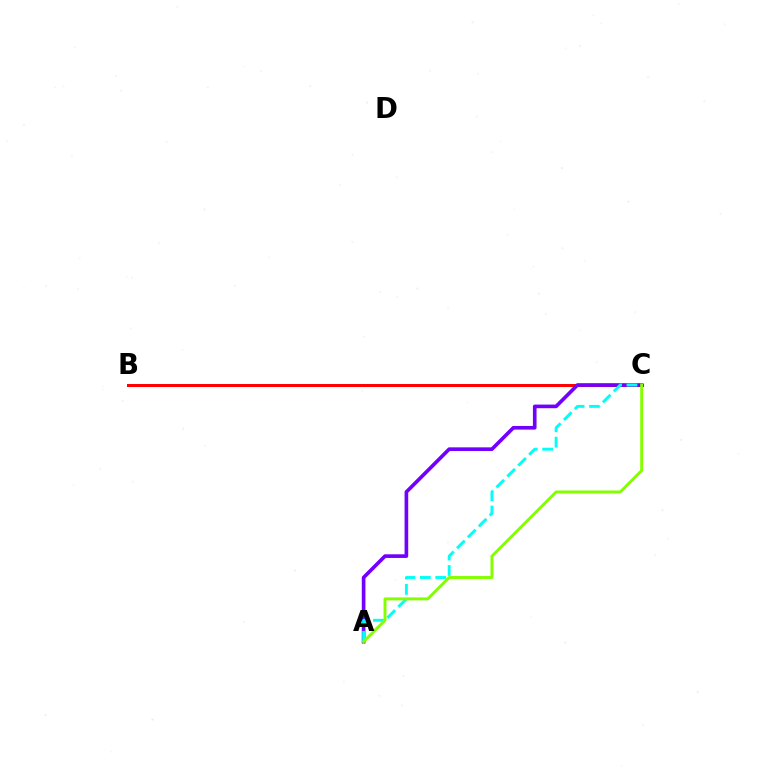{('B', 'C'): [{'color': '#ff0000', 'line_style': 'solid', 'thickness': 2.15}], ('A', 'C'): [{'color': '#7200ff', 'line_style': 'solid', 'thickness': 2.63}, {'color': '#00fff6', 'line_style': 'dashed', 'thickness': 2.1}, {'color': '#84ff00', 'line_style': 'solid', 'thickness': 2.12}]}